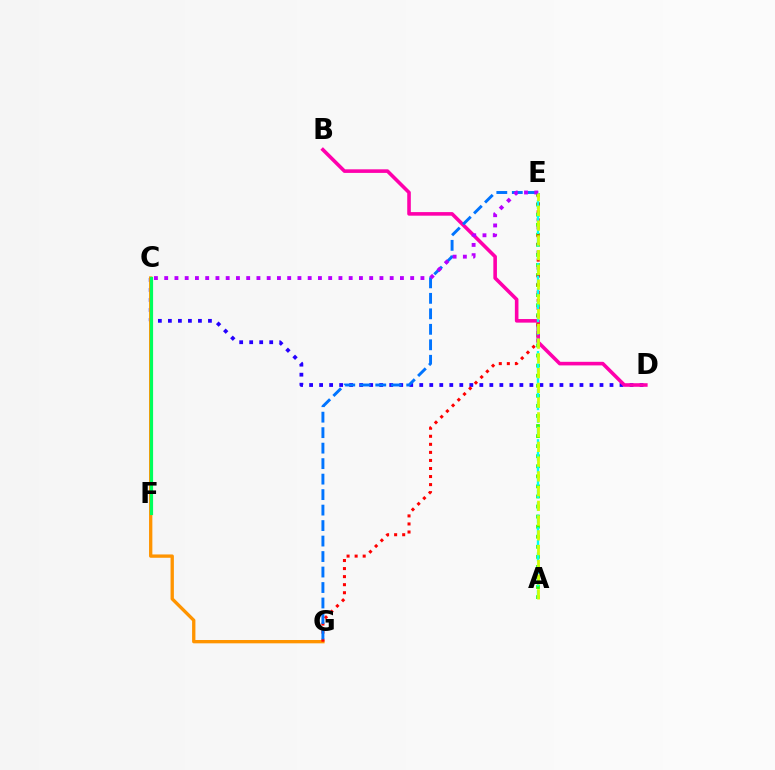{('C', 'D'): [{'color': '#2500ff', 'line_style': 'dotted', 'thickness': 2.72}], ('A', 'E'): [{'color': '#3dff00', 'line_style': 'dotted', 'thickness': 2.73}, {'color': '#00fff6', 'line_style': 'dashed', 'thickness': 1.71}, {'color': '#d1ff00', 'line_style': 'dashed', 'thickness': 2.0}], ('B', 'D'): [{'color': '#ff00ac', 'line_style': 'solid', 'thickness': 2.58}], ('C', 'G'): [{'color': '#ff9400', 'line_style': 'solid', 'thickness': 2.39}], ('C', 'F'): [{'color': '#00ff5c', 'line_style': 'solid', 'thickness': 2.29}], ('E', 'G'): [{'color': '#ff0000', 'line_style': 'dotted', 'thickness': 2.19}, {'color': '#0074ff', 'line_style': 'dashed', 'thickness': 2.1}], ('C', 'E'): [{'color': '#b900ff', 'line_style': 'dotted', 'thickness': 2.78}]}